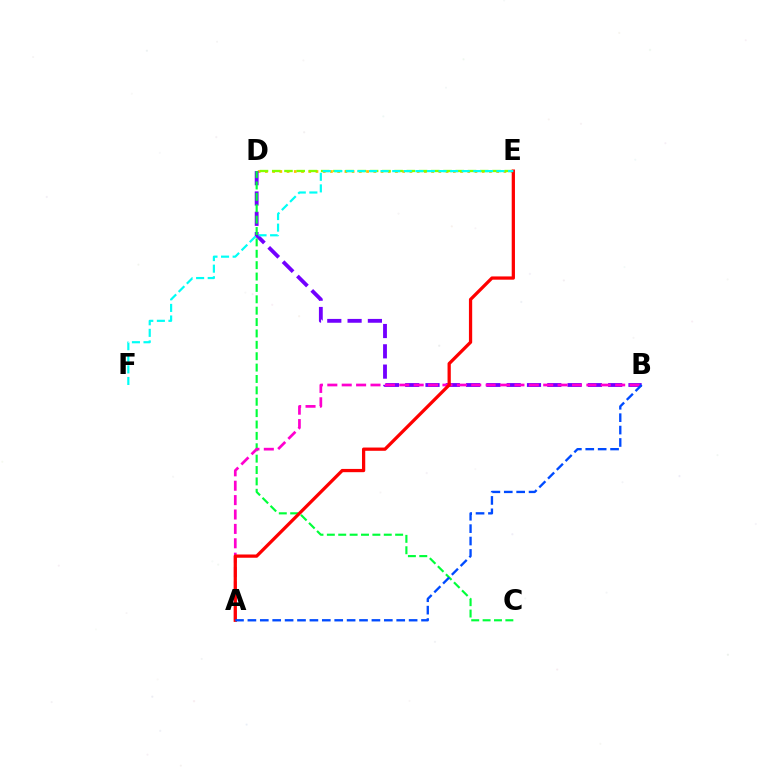{('D', 'E'): [{'color': '#ffbd00', 'line_style': 'dotted', 'thickness': 1.96}, {'color': '#84ff00', 'line_style': 'dashed', 'thickness': 1.66}], ('B', 'D'): [{'color': '#7200ff', 'line_style': 'dashed', 'thickness': 2.76}], ('C', 'D'): [{'color': '#00ff39', 'line_style': 'dashed', 'thickness': 1.55}], ('A', 'B'): [{'color': '#ff00cf', 'line_style': 'dashed', 'thickness': 1.96}, {'color': '#004bff', 'line_style': 'dashed', 'thickness': 1.68}], ('A', 'E'): [{'color': '#ff0000', 'line_style': 'solid', 'thickness': 2.34}], ('E', 'F'): [{'color': '#00fff6', 'line_style': 'dashed', 'thickness': 1.57}]}